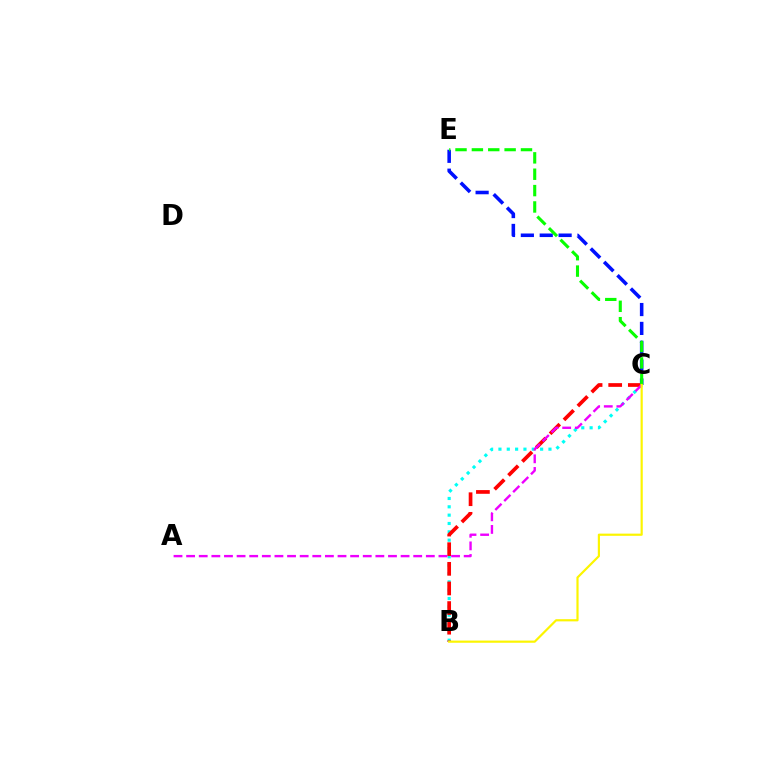{('C', 'E'): [{'color': '#0010ff', 'line_style': 'dashed', 'thickness': 2.56}, {'color': '#08ff00', 'line_style': 'dashed', 'thickness': 2.22}], ('B', 'C'): [{'color': '#00fff6', 'line_style': 'dotted', 'thickness': 2.26}, {'color': '#ff0000', 'line_style': 'dashed', 'thickness': 2.67}, {'color': '#fcf500', 'line_style': 'solid', 'thickness': 1.57}], ('A', 'C'): [{'color': '#ee00ff', 'line_style': 'dashed', 'thickness': 1.71}]}